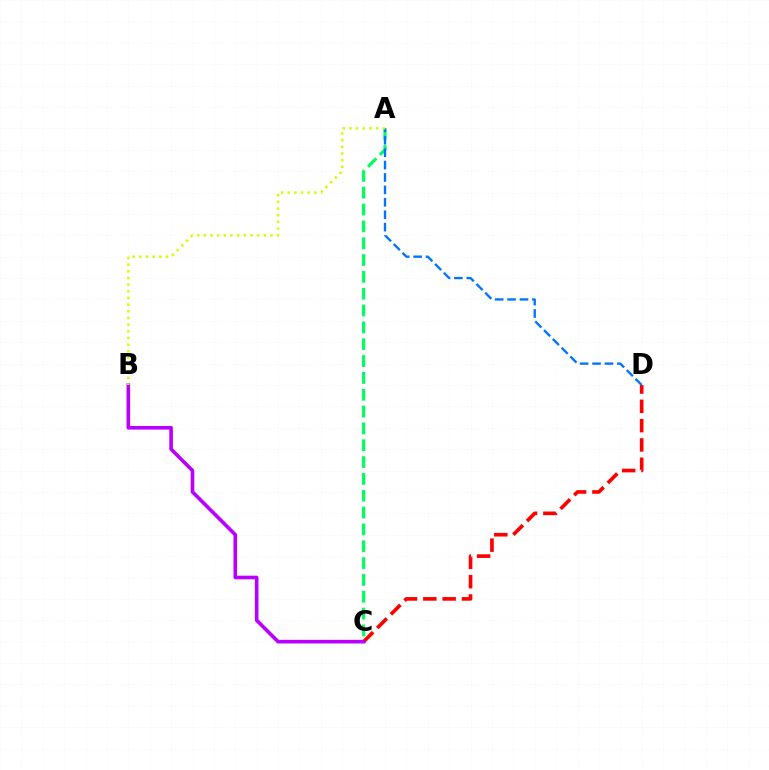{('C', 'D'): [{'color': '#ff0000', 'line_style': 'dashed', 'thickness': 2.62}], ('A', 'C'): [{'color': '#00ff5c', 'line_style': 'dashed', 'thickness': 2.29}], ('A', 'D'): [{'color': '#0074ff', 'line_style': 'dashed', 'thickness': 1.69}], ('B', 'C'): [{'color': '#b900ff', 'line_style': 'solid', 'thickness': 2.6}], ('A', 'B'): [{'color': '#d1ff00', 'line_style': 'dotted', 'thickness': 1.81}]}